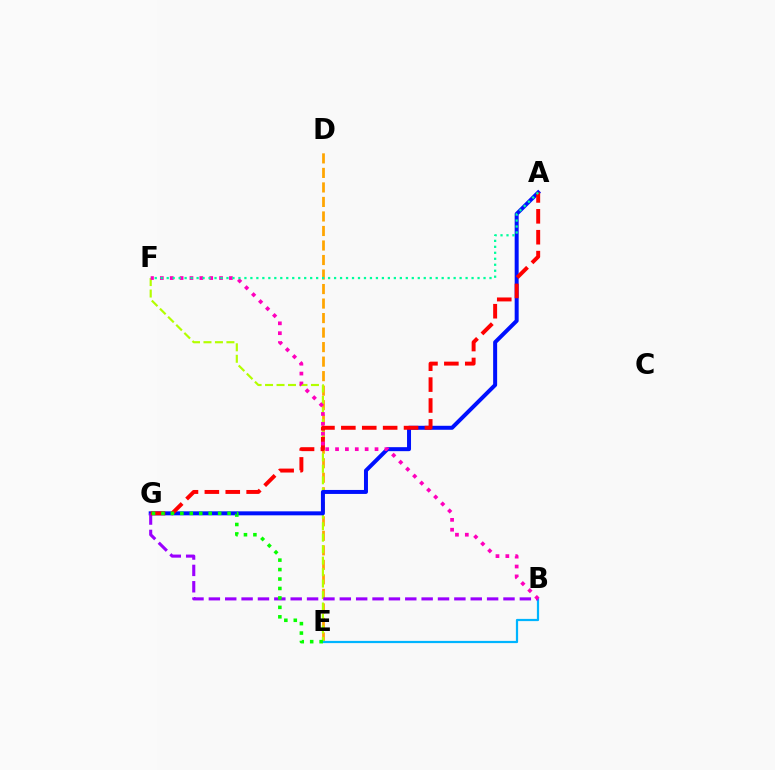{('D', 'E'): [{'color': '#ffa500', 'line_style': 'dashed', 'thickness': 1.97}], ('E', 'F'): [{'color': '#b3ff00', 'line_style': 'dashed', 'thickness': 1.56}], ('A', 'G'): [{'color': '#0010ff', 'line_style': 'solid', 'thickness': 2.87}, {'color': '#ff0000', 'line_style': 'dashed', 'thickness': 2.84}], ('B', 'E'): [{'color': '#00b5ff', 'line_style': 'solid', 'thickness': 1.6}], ('B', 'G'): [{'color': '#9b00ff', 'line_style': 'dashed', 'thickness': 2.22}], ('E', 'G'): [{'color': '#08ff00', 'line_style': 'dotted', 'thickness': 2.57}], ('B', 'F'): [{'color': '#ff00bd', 'line_style': 'dotted', 'thickness': 2.68}], ('A', 'F'): [{'color': '#00ff9d', 'line_style': 'dotted', 'thickness': 1.62}]}